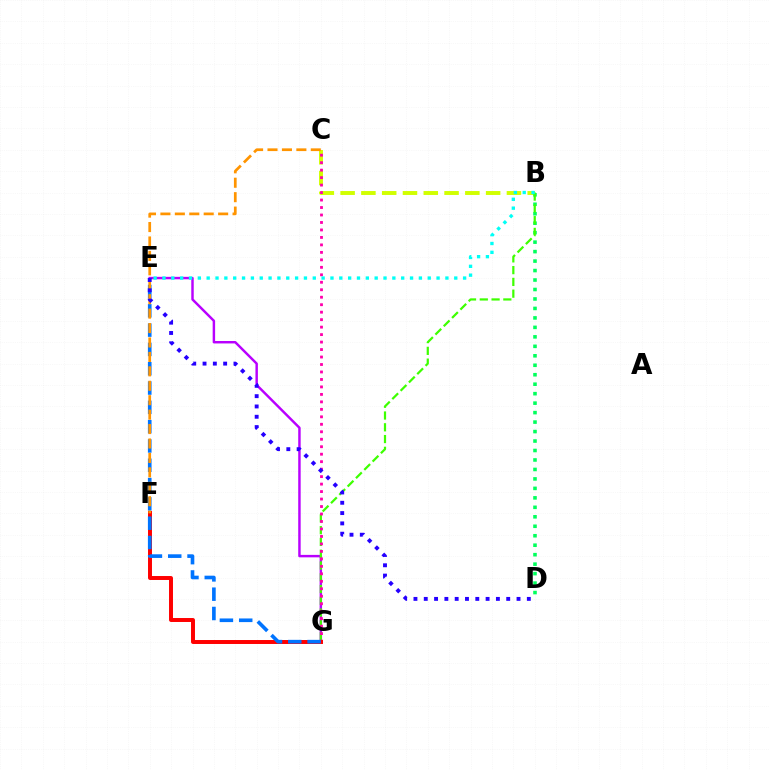{('E', 'G'): [{'color': '#b900ff', 'line_style': 'solid', 'thickness': 1.76}, {'color': '#0074ff', 'line_style': 'dashed', 'thickness': 2.62}], ('B', 'C'): [{'color': '#d1ff00', 'line_style': 'dashed', 'thickness': 2.82}], ('B', 'D'): [{'color': '#00ff5c', 'line_style': 'dotted', 'thickness': 2.57}], ('B', 'G'): [{'color': '#3dff00', 'line_style': 'dashed', 'thickness': 1.6}], ('C', 'G'): [{'color': '#ff00ac', 'line_style': 'dotted', 'thickness': 2.03}], ('F', 'G'): [{'color': '#ff0000', 'line_style': 'solid', 'thickness': 2.85}], ('C', 'F'): [{'color': '#ff9400', 'line_style': 'dashed', 'thickness': 1.96}], ('D', 'E'): [{'color': '#2500ff', 'line_style': 'dotted', 'thickness': 2.8}], ('B', 'E'): [{'color': '#00fff6', 'line_style': 'dotted', 'thickness': 2.4}]}